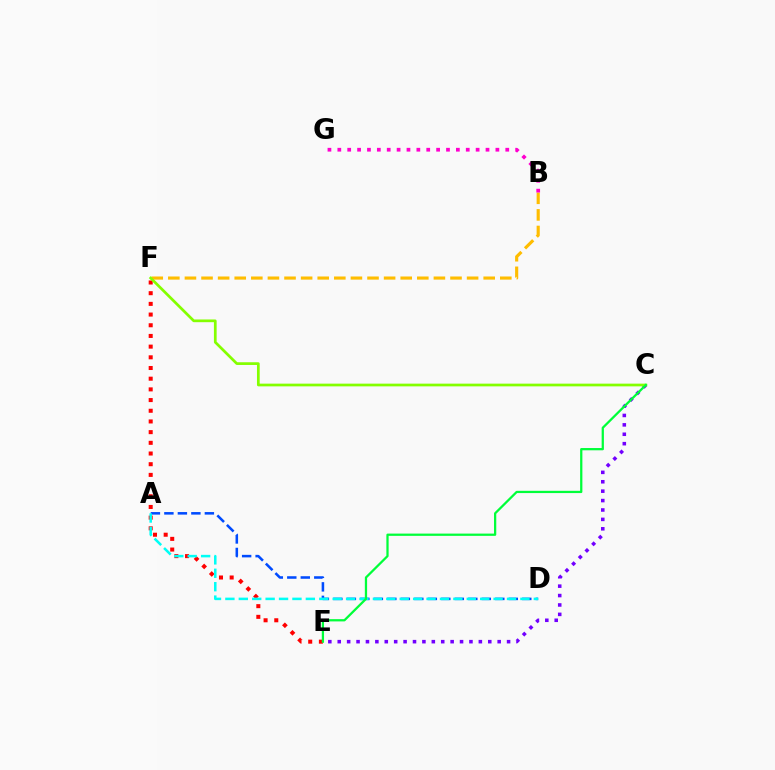{('B', 'F'): [{'color': '#ffbd00', 'line_style': 'dashed', 'thickness': 2.25}], ('C', 'E'): [{'color': '#7200ff', 'line_style': 'dotted', 'thickness': 2.56}, {'color': '#00ff39', 'line_style': 'solid', 'thickness': 1.63}], ('A', 'D'): [{'color': '#004bff', 'line_style': 'dashed', 'thickness': 1.83}, {'color': '#00fff6', 'line_style': 'dashed', 'thickness': 1.82}], ('E', 'F'): [{'color': '#ff0000', 'line_style': 'dotted', 'thickness': 2.9}], ('B', 'G'): [{'color': '#ff00cf', 'line_style': 'dotted', 'thickness': 2.68}], ('C', 'F'): [{'color': '#84ff00', 'line_style': 'solid', 'thickness': 1.96}]}